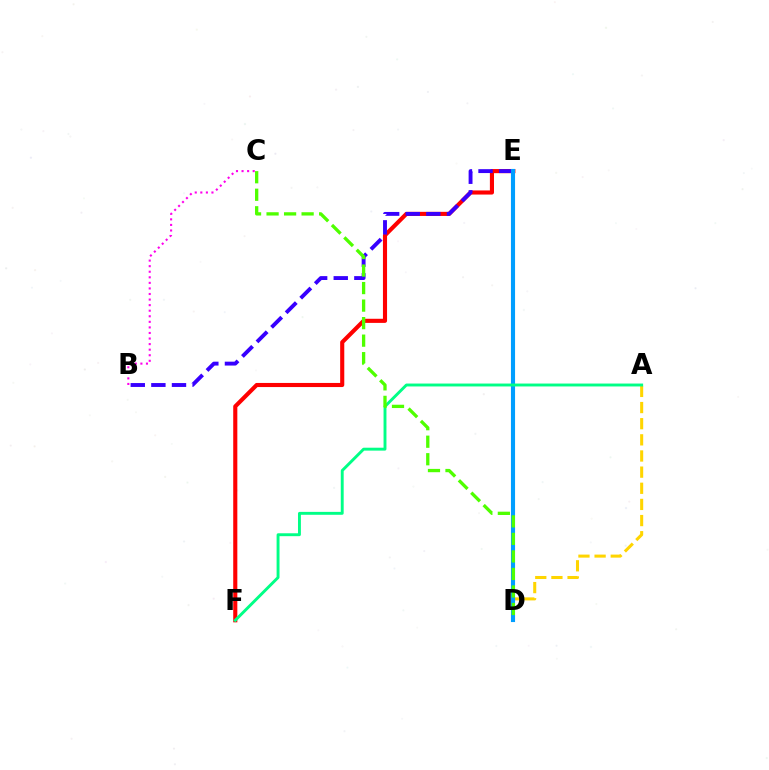{('E', 'F'): [{'color': '#ff0000', 'line_style': 'solid', 'thickness': 2.96}], ('B', 'E'): [{'color': '#3700ff', 'line_style': 'dashed', 'thickness': 2.8}], ('A', 'D'): [{'color': '#ffd500', 'line_style': 'dashed', 'thickness': 2.19}], ('D', 'E'): [{'color': '#009eff', 'line_style': 'solid', 'thickness': 2.96}], ('B', 'C'): [{'color': '#ff00ed', 'line_style': 'dotted', 'thickness': 1.51}], ('A', 'F'): [{'color': '#00ff86', 'line_style': 'solid', 'thickness': 2.09}], ('C', 'D'): [{'color': '#4fff00', 'line_style': 'dashed', 'thickness': 2.38}]}